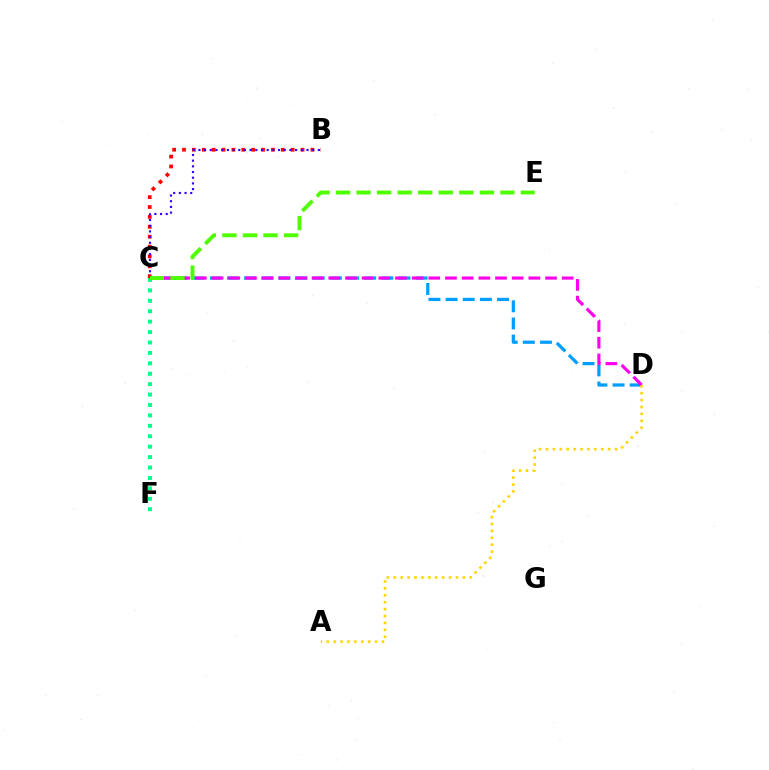{('C', 'D'): [{'color': '#009eff', 'line_style': 'dashed', 'thickness': 2.33}, {'color': '#ff00ed', 'line_style': 'dashed', 'thickness': 2.26}], ('C', 'F'): [{'color': '#00ff86', 'line_style': 'dotted', 'thickness': 2.83}], ('B', 'C'): [{'color': '#ff0000', 'line_style': 'dotted', 'thickness': 2.68}, {'color': '#3700ff', 'line_style': 'dotted', 'thickness': 1.55}], ('A', 'D'): [{'color': '#ffd500', 'line_style': 'dotted', 'thickness': 1.88}], ('C', 'E'): [{'color': '#4fff00', 'line_style': 'dashed', 'thickness': 2.79}]}